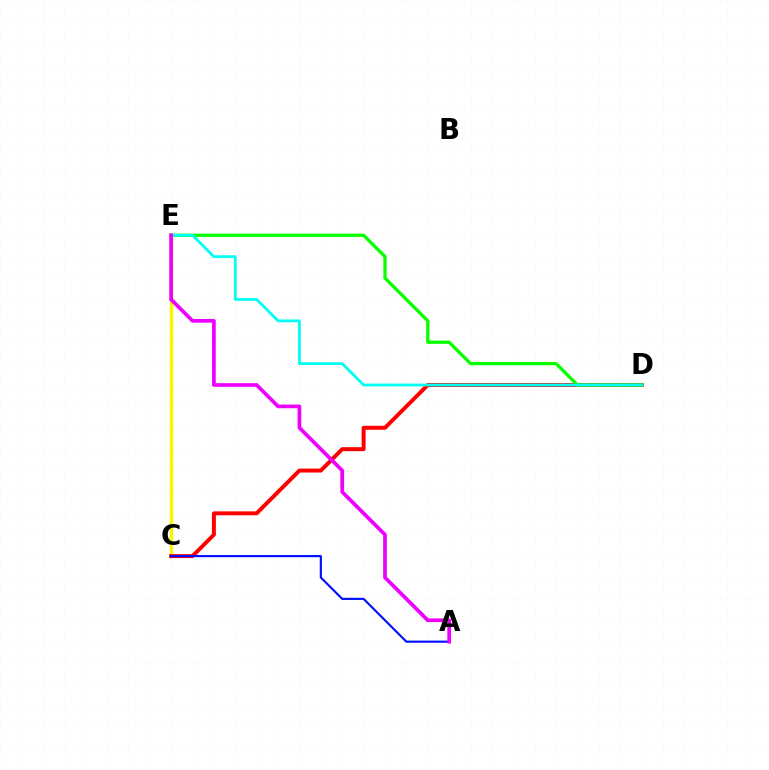{('C', 'E'): [{'color': '#fcf500', 'line_style': 'solid', 'thickness': 2.49}], ('C', 'D'): [{'color': '#ff0000', 'line_style': 'solid', 'thickness': 2.85}], ('D', 'E'): [{'color': '#08ff00', 'line_style': 'solid', 'thickness': 2.37}, {'color': '#00fff6', 'line_style': 'solid', 'thickness': 2.01}], ('A', 'C'): [{'color': '#0010ff', 'line_style': 'solid', 'thickness': 1.54}], ('A', 'E'): [{'color': '#ee00ff', 'line_style': 'solid', 'thickness': 2.67}]}